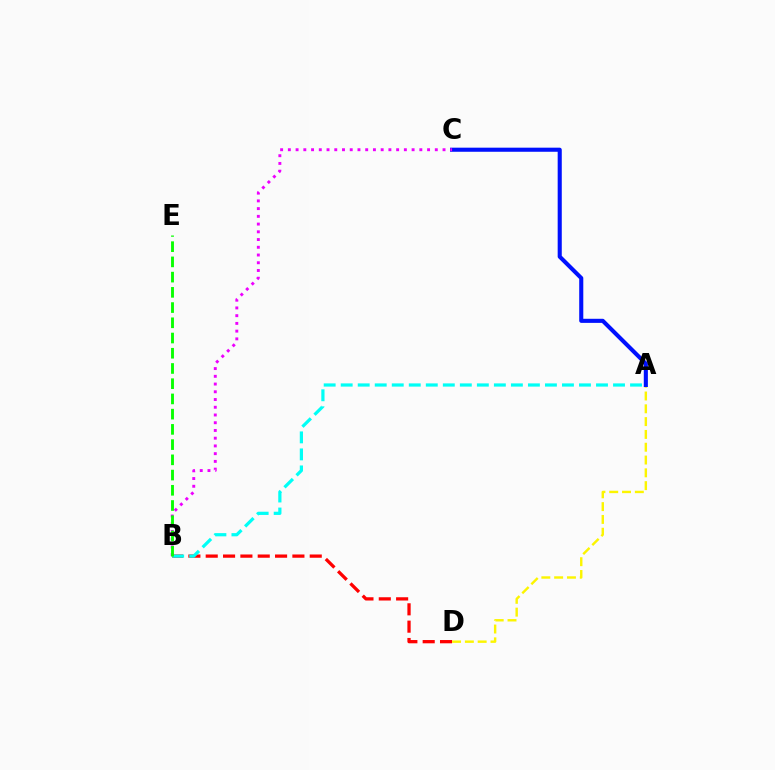{('B', 'D'): [{'color': '#ff0000', 'line_style': 'dashed', 'thickness': 2.36}], ('A', 'D'): [{'color': '#fcf500', 'line_style': 'dashed', 'thickness': 1.74}], ('A', 'C'): [{'color': '#0010ff', 'line_style': 'solid', 'thickness': 2.94}], ('A', 'B'): [{'color': '#00fff6', 'line_style': 'dashed', 'thickness': 2.31}], ('B', 'C'): [{'color': '#ee00ff', 'line_style': 'dotted', 'thickness': 2.1}], ('B', 'E'): [{'color': '#08ff00', 'line_style': 'dashed', 'thickness': 2.07}]}